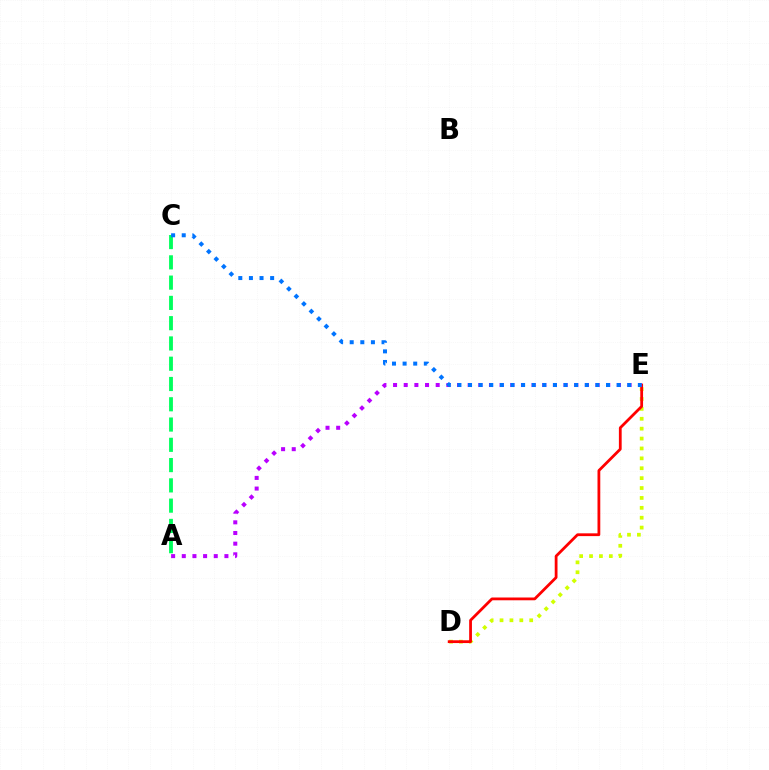{('D', 'E'): [{'color': '#d1ff00', 'line_style': 'dotted', 'thickness': 2.69}, {'color': '#ff0000', 'line_style': 'solid', 'thickness': 2.0}], ('A', 'C'): [{'color': '#00ff5c', 'line_style': 'dashed', 'thickness': 2.75}], ('A', 'E'): [{'color': '#b900ff', 'line_style': 'dotted', 'thickness': 2.9}], ('C', 'E'): [{'color': '#0074ff', 'line_style': 'dotted', 'thickness': 2.88}]}